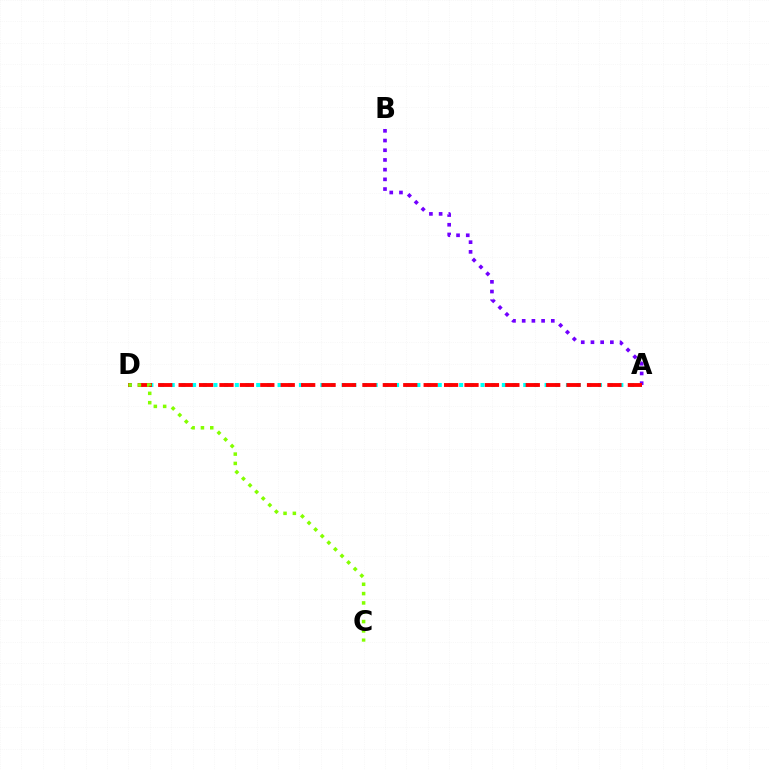{('A', 'D'): [{'color': '#00fff6', 'line_style': 'dotted', 'thickness': 2.9}, {'color': '#ff0000', 'line_style': 'dashed', 'thickness': 2.77}], ('A', 'B'): [{'color': '#7200ff', 'line_style': 'dotted', 'thickness': 2.64}], ('C', 'D'): [{'color': '#84ff00', 'line_style': 'dotted', 'thickness': 2.53}]}